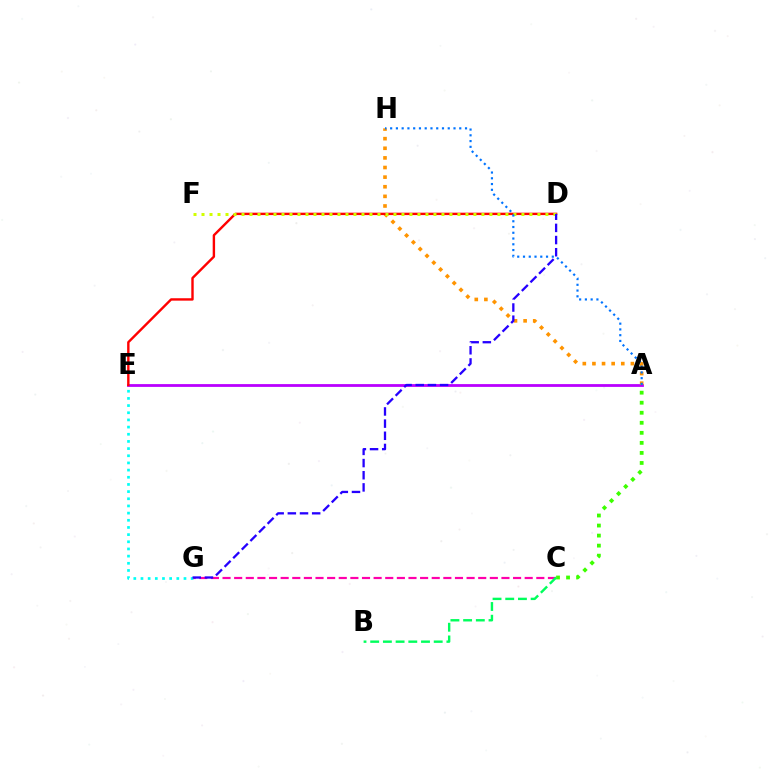{('A', 'E'): [{'color': '#b900ff', 'line_style': 'solid', 'thickness': 2.01}], ('A', 'H'): [{'color': '#ff9400', 'line_style': 'dotted', 'thickness': 2.61}, {'color': '#0074ff', 'line_style': 'dotted', 'thickness': 1.56}], ('C', 'G'): [{'color': '#ff00ac', 'line_style': 'dashed', 'thickness': 1.58}], ('D', 'E'): [{'color': '#ff0000', 'line_style': 'solid', 'thickness': 1.73}], ('D', 'F'): [{'color': '#d1ff00', 'line_style': 'dotted', 'thickness': 2.17}], ('A', 'C'): [{'color': '#3dff00', 'line_style': 'dotted', 'thickness': 2.73}], ('E', 'G'): [{'color': '#00fff6', 'line_style': 'dotted', 'thickness': 1.95}], ('D', 'G'): [{'color': '#2500ff', 'line_style': 'dashed', 'thickness': 1.65}], ('B', 'C'): [{'color': '#00ff5c', 'line_style': 'dashed', 'thickness': 1.73}]}